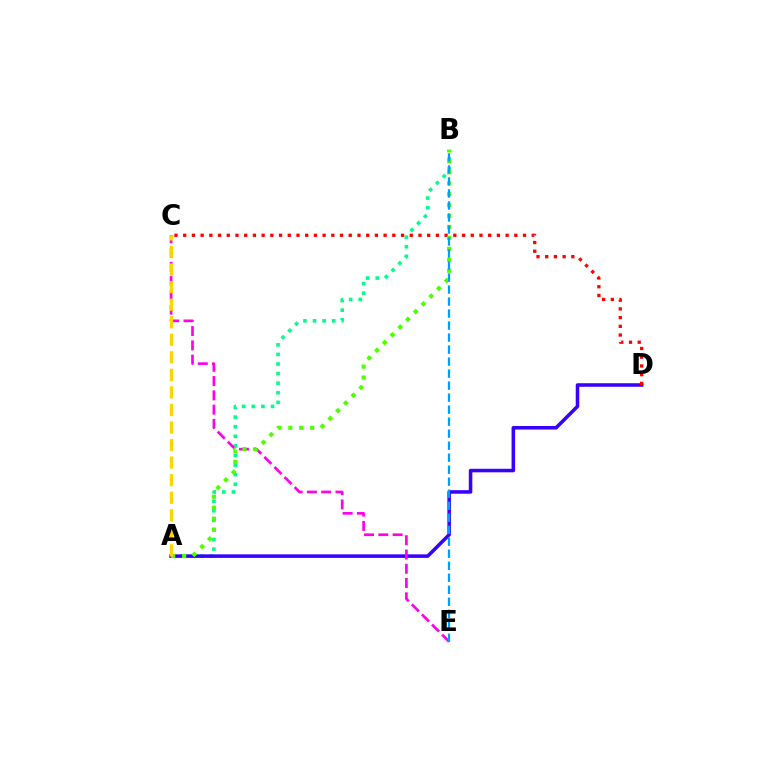{('A', 'B'): [{'color': '#00ff86', 'line_style': 'dotted', 'thickness': 2.61}, {'color': '#4fff00', 'line_style': 'dotted', 'thickness': 2.97}], ('A', 'D'): [{'color': '#3700ff', 'line_style': 'solid', 'thickness': 2.55}], ('C', 'D'): [{'color': '#ff0000', 'line_style': 'dotted', 'thickness': 2.37}], ('C', 'E'): [{'color': '#ff00ed', 'line_style': 'dashed', 'thickness': 1.94}], ('B', 'E'): [{'color': '#009eff', 'line_style': 'dashed', 'thickness': 1.63}], ('A', 'C'): [{'color': '#ffd500', 'line_style': 'dashed', 'thickness': 2.38}]}